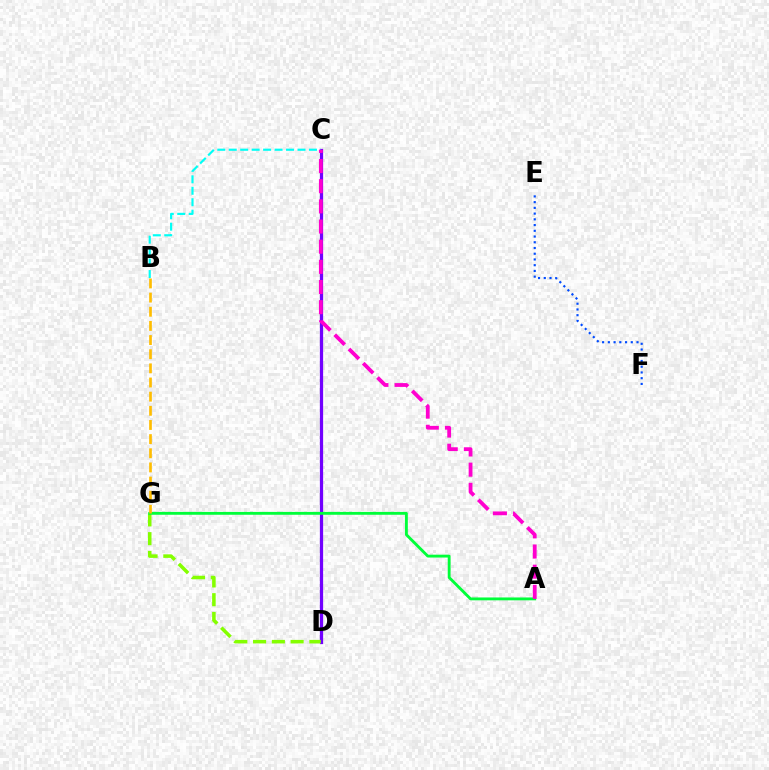{('C', 'D'): [{'color': '#ff0000', 'line_style': 'solid', 'thickness': 2.05}, {'color': '#7200ff', 'line_style': 'solid', 'thickness': 2.34}], ('D', 'G'): [{'color': '#84ff00', 'line_style': 'dashed', 'thickness': 2.55}], ('B', 'C'): [{'color': '#00fff6', 'line_style': 'dashed', 'thickness': 1.56}], ('A', 'G'): [{'color': '#00ff39', 'line_style': 'solid', 'thickness': 2.06}], ('B', 'G'): [{'color': '#ffbd00', 'line_style': 'dashed', 'thickness': 1.92}], ('E', 'F'): [{'color': '#004bff', 'line_style': 'dotted', 'thickness': 1.56}], ('A', 'C'): [{'color': '#ff00cf', 'line_style': 'dashed', 'thickness': 2.74}]}